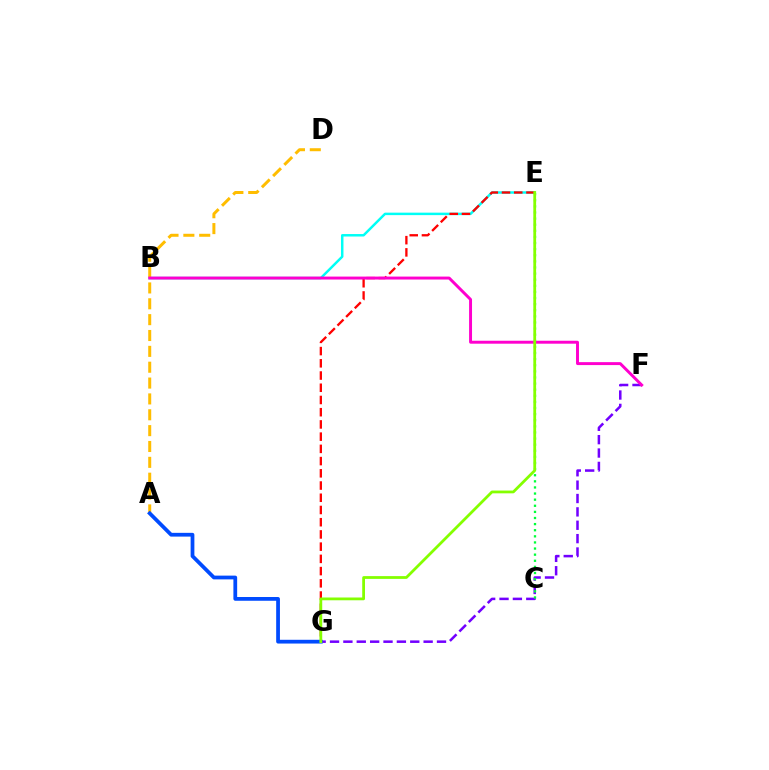{('F', 'G'): [{'color': '#7200ff', 'line_style': 'dashed', 'thickness': 1.82}], ('B', 'E'): [{'color': '#00fff6', 'line_style': 'solid', 'thickness': 1.78}], ('C', 'E'): [{'color': '#00ff39', 'line_style': 'dotted', 'thickness': 1.66}], ('E', 'G'): [{'color': '#ff0000', 'line_style': 'dashed', 'thickness': 1.66}, {'color': '#84ff00', 'line_style': 'solid', 'thickness': 2.0}], ('A', 'D'): [{'color': '#ffbd00', 'line_style': 'dashed', 'thickness': 2.15}], ('A', 'G'): [{'color': '#004bff', 'line_style': 'solid', 'thickness': 2.71}], ('B', 'F'): [{'color': '#ff00cf', 'line_style': 'solid', 'thickness': 2.12}]}